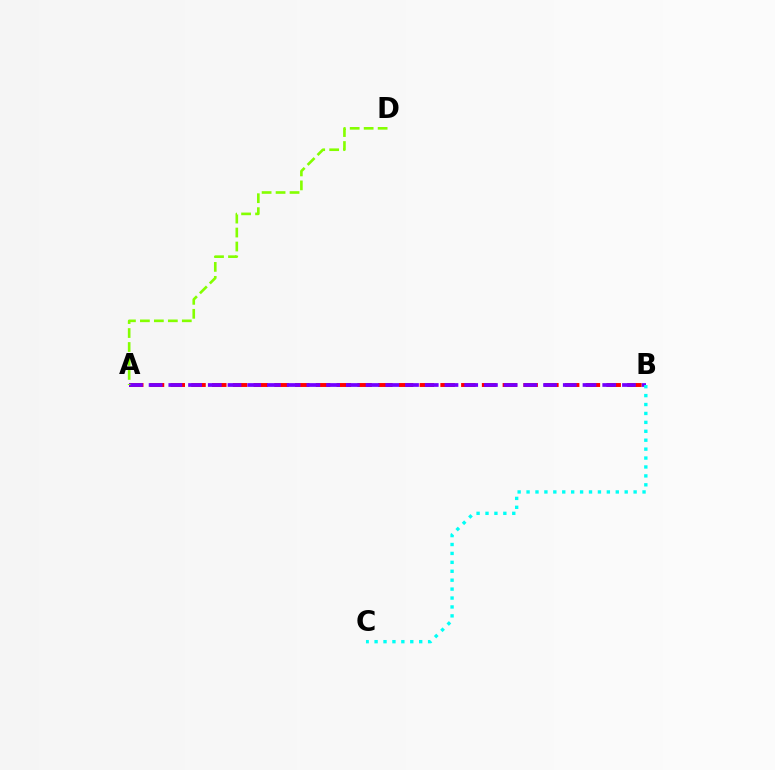{('A', 'B'): [{'color': '#ff0000', 'line_style': 'dashed', 'thickness': 2.82}, {'color': '#7200ff', 'line_style': 'dashed', 'thickness': 2.68}], ('B', 'C'): [{'color': '#00fff6', 'line_style': 'dotted', 'thickness': 2.42}], ('A', 'D'): [{'color': '#84ff00', 'line_style': 'dashed', 'thickness': 1.9}]}